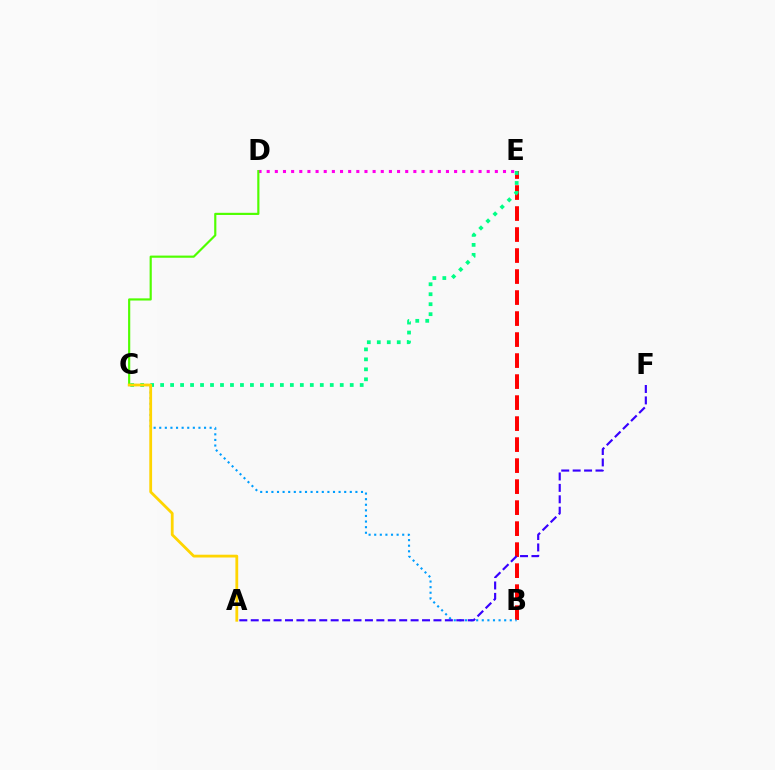{('B', 'E'): [{'color': '#ff0000', 'line_style': 'dashed', 'thickness': 2.85}], ('D', 'E'): [{'color': '#ff00ed', 'line_style': 'dotted', 'thickness': 2.21}], ('B', 'C'): [{'color': '#009eff', 'line_style': 'dotted', 'thickness': 1.52}], ('C', 'E'): [{'color': '#00ff86', 'line_style': 'dotted', 'thickness': 2.71}], ('C', 'D'): [{'color': '#4fff00', 'line_style': 'solid', 'thickness': 1.56}], ('A', 'F'): [{'color': '#3700ff', 'line_style': 'dashed', 'thickness': 1.55}], ('A', 'C'): [{'color': '#ffd500', 'line_style': 'solid', 'thickness': 2.01}]}